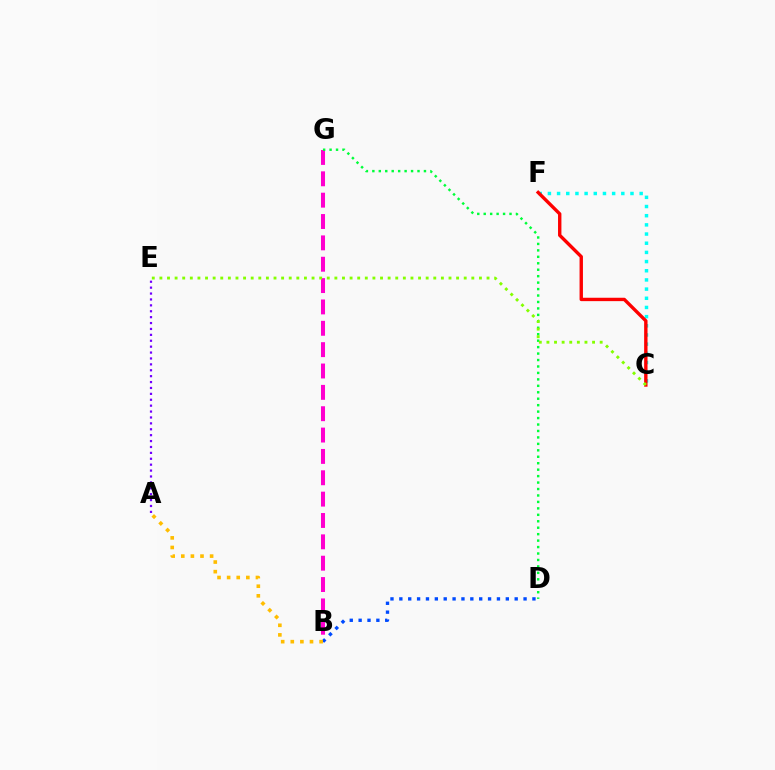{('B', 'G'): [{'color': '#ff00cf', 'line_style': 'dashed', 'thickness': 2.9}], ('A', 'E'): [{'color': '#7200ff', 'line_style': 'dotted', 'thickness': 1.6}], ('B', 'D'): [{'color': '#004bff', 'line_style': 'dotted', 'thickness': 2.41}], ('D', 'G'): [{'color': '#00ff39', 'line_style': 'dotted', 'thickness': 1.75}], ('C', 'F'): [{'color': '#00fff6', 'line_style': 'dotted', 'thickness': 2.49}, {'color': '#ff0000', 'line_style': 'solid', 'thickness': 2.43}], ('C', 'E'): [{'color': '#84ff00', 'line_style': 'dotted', 'thickness': 2.07}], ('A', 'B'): [{'color': '#ffbd00', 'line_style': 'dotted', 'thickness': 2.61}]}